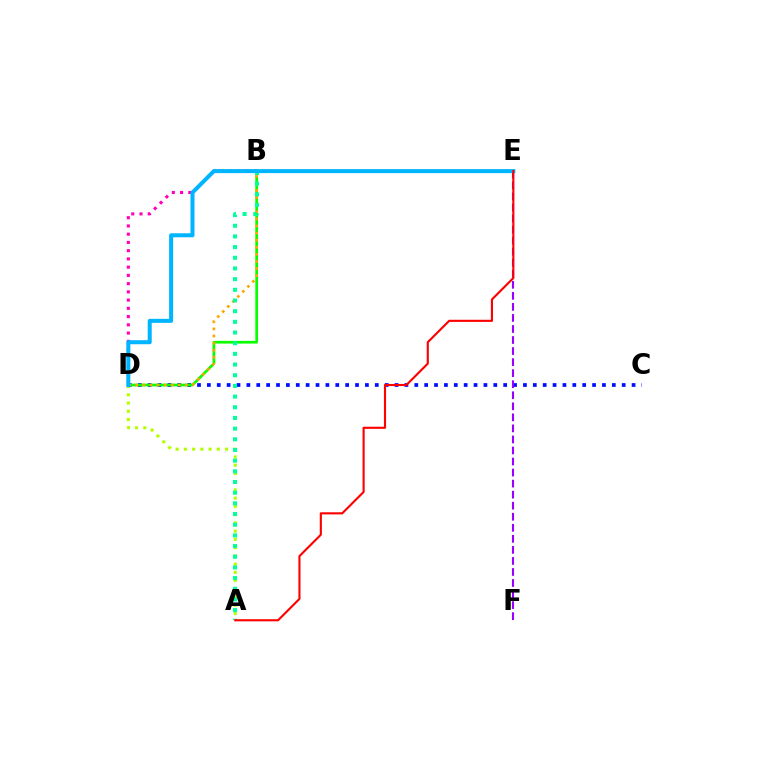{('C', 'D'): [{'color': '#0010ff', 'line_style': 'dotted', 'thickness': 2.68}], ('B', 'D'): [{'color': '#08ff00', 'line_style': 'solid', 'thickness': 1.96}, {'color': '#ff00bd', 'line_style': 'dotted', 'thickness': 2.24}, {'color': '#ffa500', 'line_style': 'dotted', 'thickness': 1.93}], ('A', 'D'): [{'color': '#b3ff00', 'line_style': 'dotted', 'thickness': 2.24}], ('E', 'F'): [{'color': '#9b00ff', 'line_style': 'dashed', 'thickness': 1.5}], ('A', 'B'): [{'color': '#00ff9d', 'line_style': 'dotted', 'thickness': 2.9}], ('D', 'E'): [{'color': '#00b5ff', 'line_style': 'solid', 'thickness': 2.9}], ('A', 'E'): [{'color': '#ff0000', 'line_style': 'solid', 'thickness': 1.53}]}